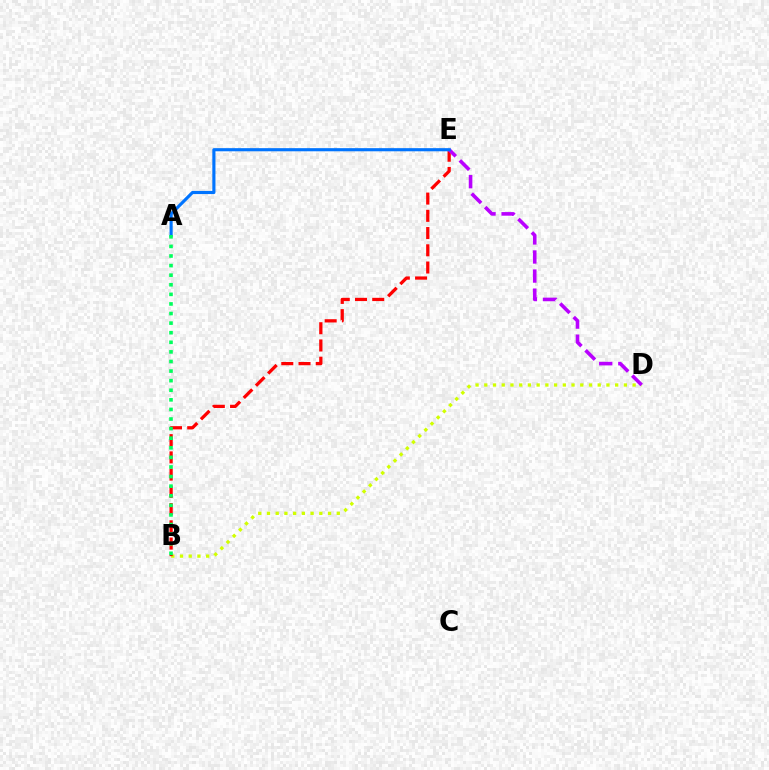{('B', 'D'): [{'color': '#d1ff00', 'line_style': 'dotted', 'thickness': 2.37}], ('B', 'E'): [{'color': '#ff0000', 'line_style': 'dashed', 'thickness': 2.34}], ('D', 'E'): [{'color': '#b900ff', 'line_style': 'dashed', 'thickness': 2.59}], ('A', 'E'): [{'color': '#0074ff', 'line_style': 'solid', 'thickness': 2.25}], ('A', 'B'): [{'color': '#00ff5c', 'line_style': 'dotted', 'thickness': 2.61}]}